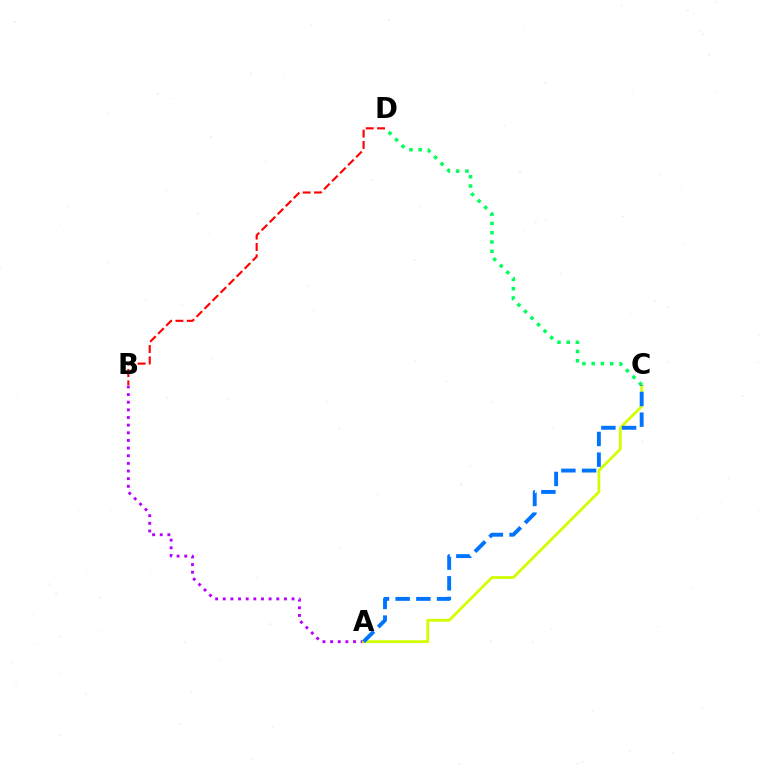{('A', 'B'): [{'color': '#b900ff', 'line_style': 'dotted', 'thickness': 2.08}], ('A', 'C'): [{'color': '#d1ff00', 'line_style': 'solid', 'thickness': 2.0}, {'color': '#0074ff', 'line_style': 'dashed', 'thickness': 2.81}], ('B', 'D'): [{'color': '#ff0000', 'line_style': 'dashed', 'thickness': 1.54}], ('C', 'D'): [{'color': '#00ff5c', 'line_style': 'dotted', 'thickness': 2.52}]}